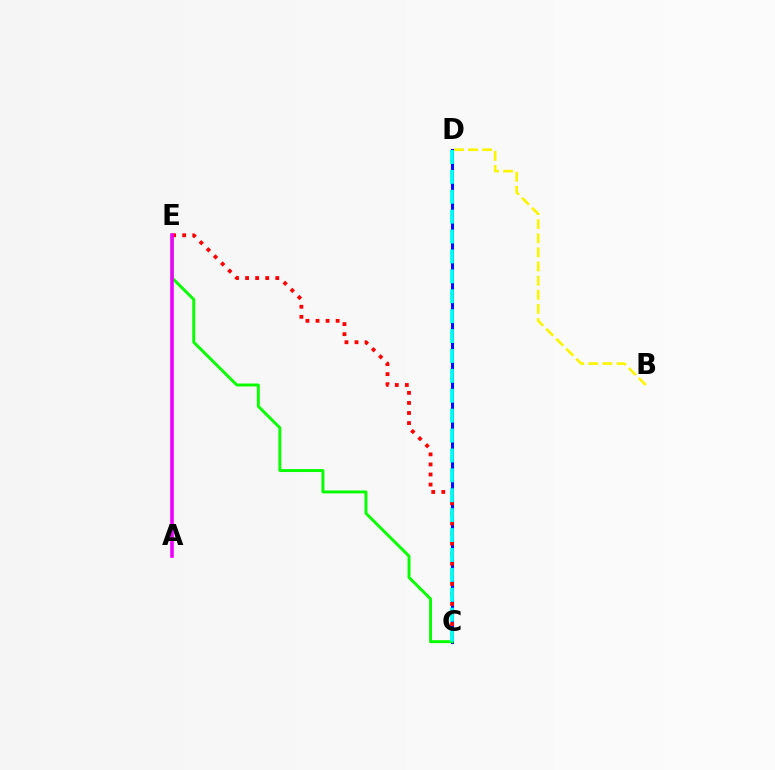{('B', 'D'): [{'color': '#fcf500', 'line_style': 'dashed', 'thickness': 1.92}], ('C', 'D'): [{'color': '#0010ff', 'line_style': 'solid', 'thickness': 2.23}, {'color': '#00fff6', 'line_style': 'dashed', 'thickness': 2.7}], ('C', 'E'): [{'color': '#08ff00', 'line_style': 'solid', 'thickness': 2.12}, {'color': '#ff0000', 'line_style': 'dotted', 'thickness': 2.73}], ('A', 'E'): [{'color': '#ee00ff', 'line_style': 'solid', 'thickness': 2.58}]}